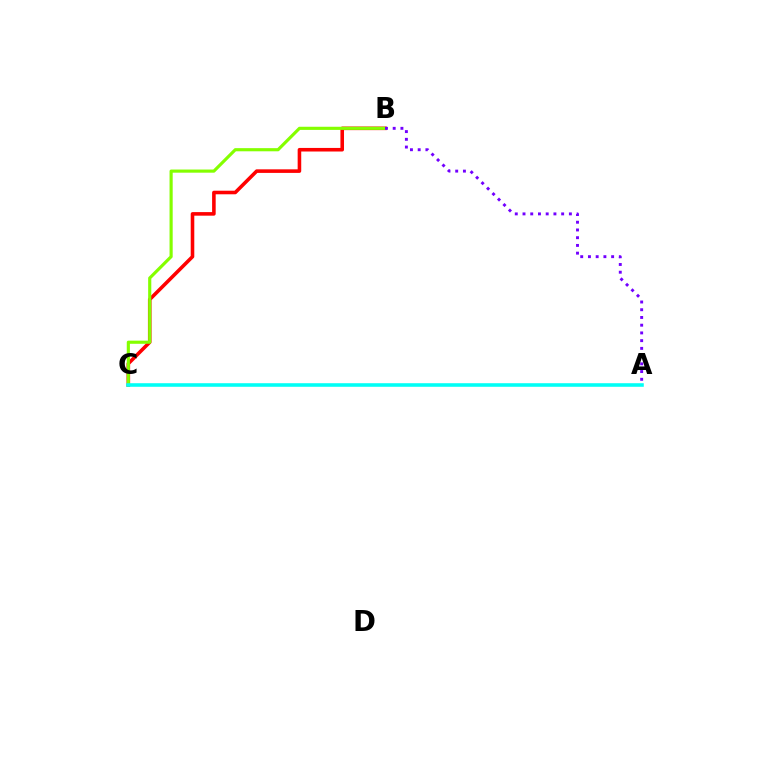{('B', 'C'): [{'color': '#ff0000', 'line_style': 'solid', 'thickness': 2.57}, {'color': '#84ff00', 'line_style': 'solid', 'thickness': 2.26}], ('A', 'C'): [{'color': '#00fff6', 'line_style': 'solid', 'thickness': 2.57}], ('A', 'B'): [{'color': '#7200ff', 'line_style': 'dotted', 'thickness': 2.1}]}